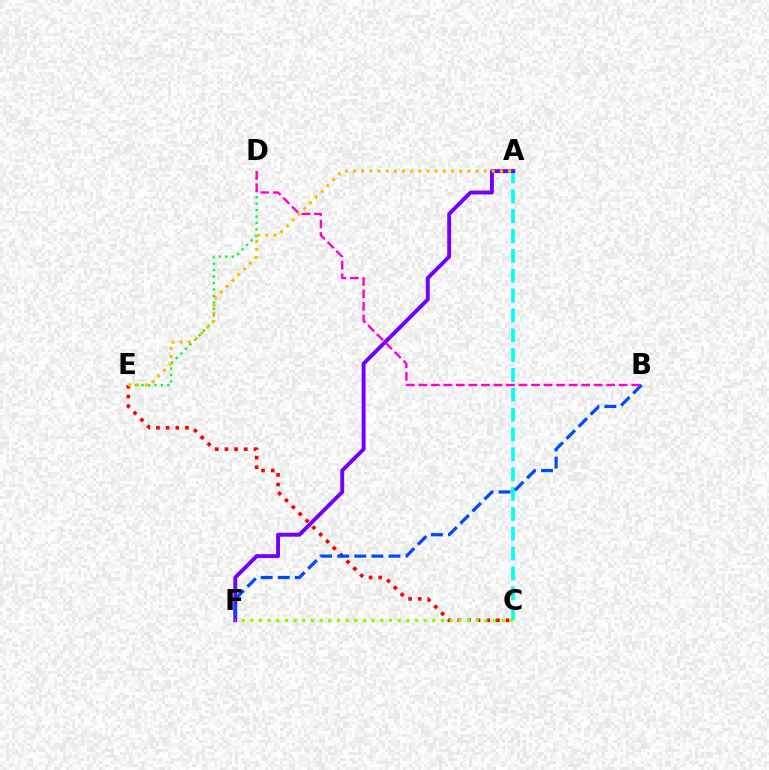{('C', 'E'): [{'color': '#ff0000', 'line_style': 'dotted', 'thickness': 2.63}], ('D', 'E'): [{'color': '#00ff39', 'line_style': 'dotted', 'thickness': 1.75}], ('A', 'C'): [{'color': '#00fff6', 'line_style': 'dashed', 'thickness': 2.7}], ('A', 'F'): [{'color': '#7200ff', 'line_style': 'solid', 'thickness': 2.81}], ('B', 'F'): [{'color': '#004bff', 'line_style': 'dashed', 'thickness': 2.32}], ('B', 'D'): [{'color': '#ff00cf', 'line_style': 'dashed', 'thickness': 1.7}], ('C', 'F'): [{'color': '#84ff00', 'line_style': 'dotted', 'thickness': 2.36}], ('A', 'E'): [{'color': '#ffbd00', 'line_style': 'dotted', 'thickness': 2.22}]}